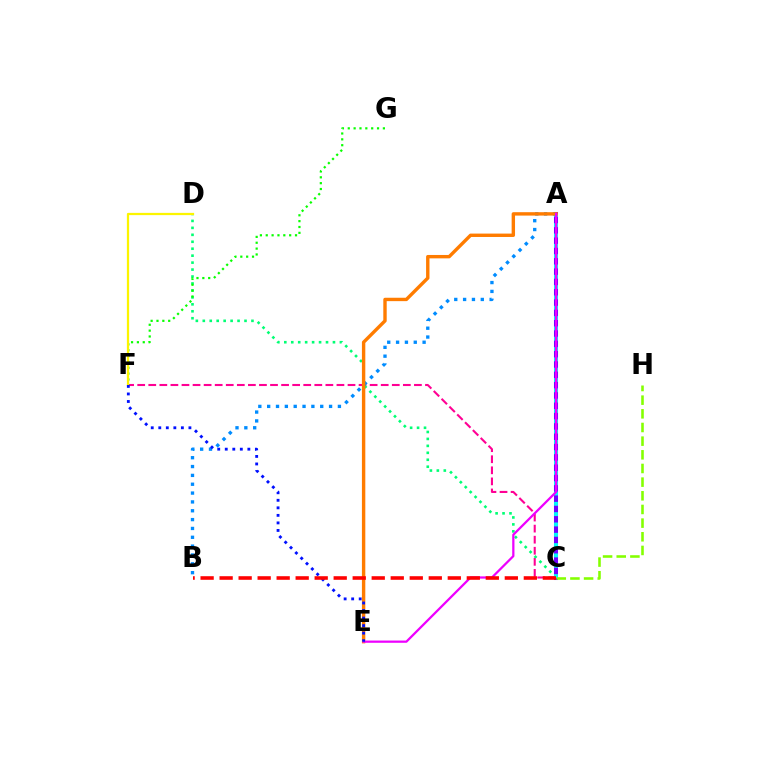{('A', 'C'): [{'color': '#7200ff', 'line_style': 'solid', 'thickness': 2.91}, {'color': '#00fff6', 'line_style': 'dotted', 'thickness': 2.8}], ('C', 'F'): [{'color': '#ff0094', 'line_style': 'dashed', 'thickness': 1.5}], ('C', 'D'): [{'color': '#00ff74', 'line_style': 'dotted', 'thickness': 1.89}], ('F', 'G'): [{'color': '#08ff00', 'line_style': 'dotted', 'thickness': 1.59}], ('D', 'F'): [{'color': '#fcf500', 'line_style': 'solid', 'thickness': 1.61}], ('A', 'B'): [{'color': '#008cff', 'line_style': 'dotted', 'thickness': 2.4}], ('A', 'E'): [{'color': '#ff7c00', 'line_style': 'solid', 'thickness': 2.44}, {'color': '#ee00ff', 'line_style': 'solid', 'thickness': 1.62}], ('E', 'F'): [{'color': '#0010ff', 'line_style': 'dotted', 'thickness': 2.05}], ('B', 'C'): [{'color': '#ff0000', 'line_style': 'dashed', 'thickness': 2.58}], ('C', 'H'): [{'color': '#84ff00', 'line_style': 'dashed', 'thickness': 1.86}]}